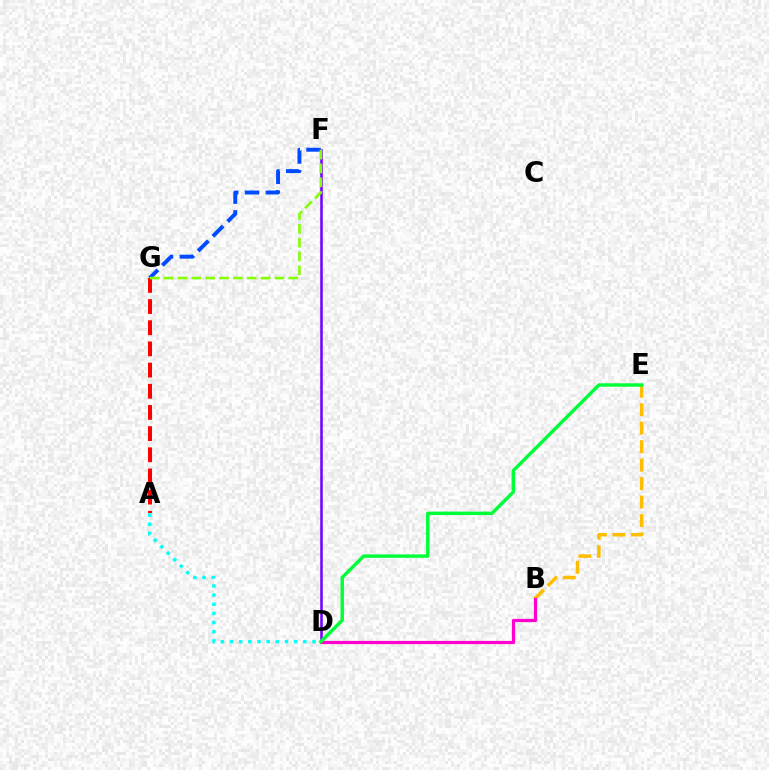{('B', 'E'): [{'color': '#ffbd00', 'line_style': 'dashed', 'thickness': 2.51}], ('F', 'G'): [{'color': '#004bff', 'line_style': 'dashed', 'thickness': 2.83}, {'color': '#84ff00', 'line_style': 'dashed', 'thickness': 1.88}], ('A', 'G'): [{'color': '#ff0000', 'line_style': 'dashed', 'thickness': 2.88}], ('A', 'D'): [{'color': '#00fff6', 'line_style': 'dotted', 'thickness': 2.49}], ('D', 'F'): [{'color': '#7200ff', 'line_style': 'solid', 'thickness': 1.82}], ('B', 'D'): [{'color': '#ff00cf', 'line_style': 'solid', 'thickness': 2.31}], ('D', 'E'): [{'color': '#00ff39', 'line_style': 'solid', 'thickness': 2.47}]}